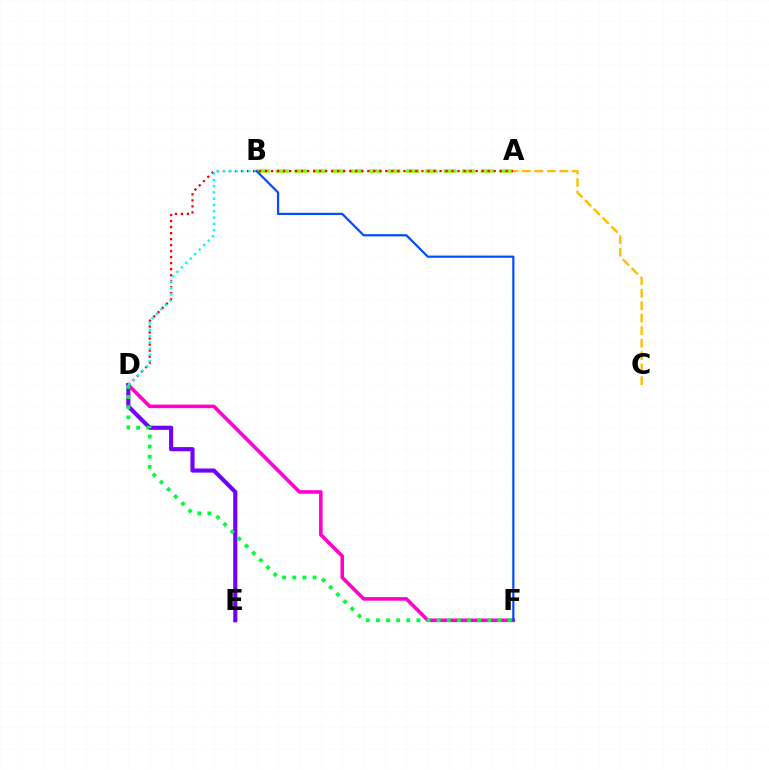{('A', 'B'): [{'color': '#84ff00', 'line_style': 'dashed', 'thickness': 2.53}], ('A', 'D'): [{'color': '#ff0000', 'line_style': 'dotted', 'thickness': 1.63}], ('D', 'F'): [{'color': '#ff00cf', 'line_style': 'solid', 'thickness': 2.58}, {'color': '#00ff39', 'line_style': 'dotted', 'thickness': 2.75}], ('D', 'E'): [{'color': '#7200ff', 'line_style': 'solid', 'thickness': 2.97}], ('B', 'D'): [{'color': '#00fff6', 'line_style': 'dotted', 'thickness': 1.71}], ('A', 'C'): [{'color': '#ffbd00', 'line_style': 'dashed', 'thickness': 1.7}], ('B', 'F'): [{'color': '#004bff', 'line_style': 'solid', 'thickness': 1.57}]}